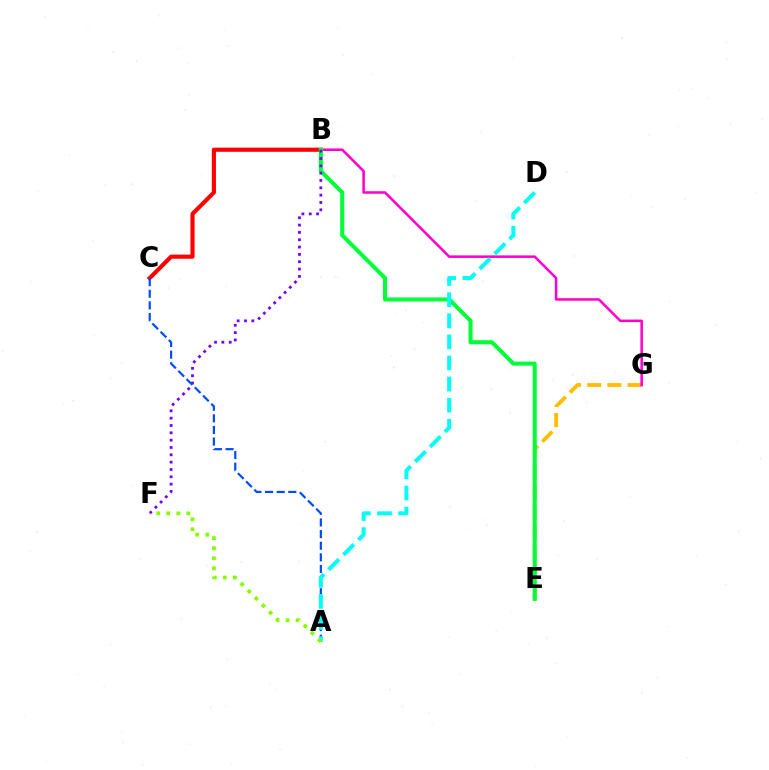{('E', 'G'): [{'color': '#ffbd00', 'line_style': 'dashed', 'thickness': 2.75}], ('B', 'C'): [{'color': '#ff0000', 'line_style': 'solid', 'thickness': 2.97}], ('B', 'G'): [{'color': '#ff00cf', 'line_style': 'solid', 'thickness': 1.83}], ('B', 'E'): [{'color': '#00ff39', 'line_style': 'solid', 'thickness': 2.91}], ('B', 'F'): [{'color': '#7200ff', 'line_style': 'dotted', 'thickness': 1.99}], ('A', 'C'): [{'color': '#004bff', 'line_style': 'dashed', 'thickness': 1.58}], ('A', 'D'): [{'color': '#00fff6', 'line_style': 'dashed', 'thickness': 2.87}], ('A', 'F'): [{'color': '#84ff00', 'line_style': 'dotted', 'thickness': 2.73}]}